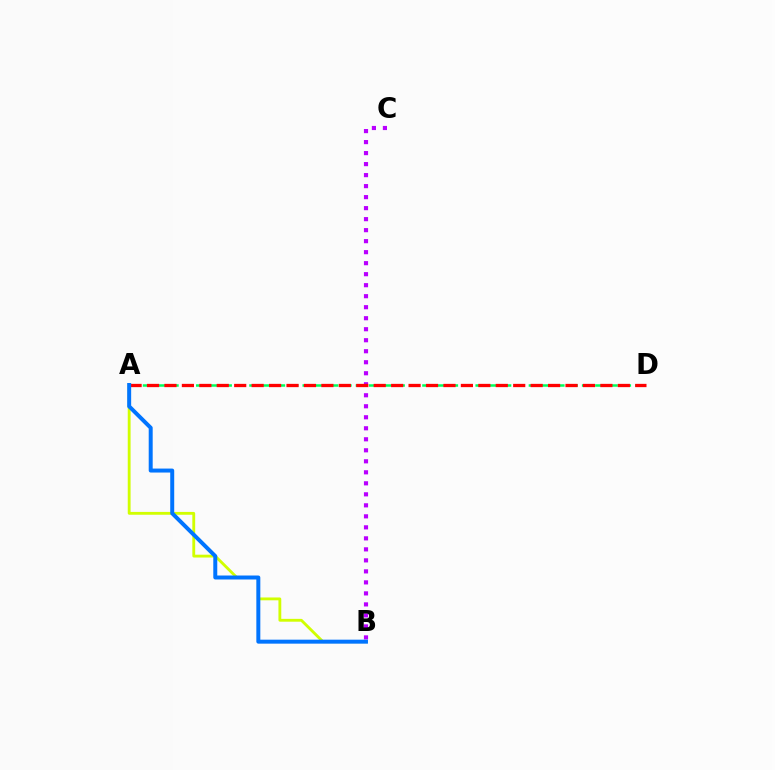{('A', 'B'): [{'color': '#d1ff00', 'line_style': 'solid', 'thickness': 2.04}, {'color': '#0074ff', 'line_style': 'solid', 'thickness': 2.86}], ('A', 'D'): [{'color': '#00ff5c', 'line_style': 'dashed', 'thickness': 1.81}, {'color': '#ff0000', 'line_style': 'dashed', 'thickness': 2.37}], ('B', 'C'): [{'color': '#b900ff', 'line_style': 'dotted', 'thickness': 2.99}]}